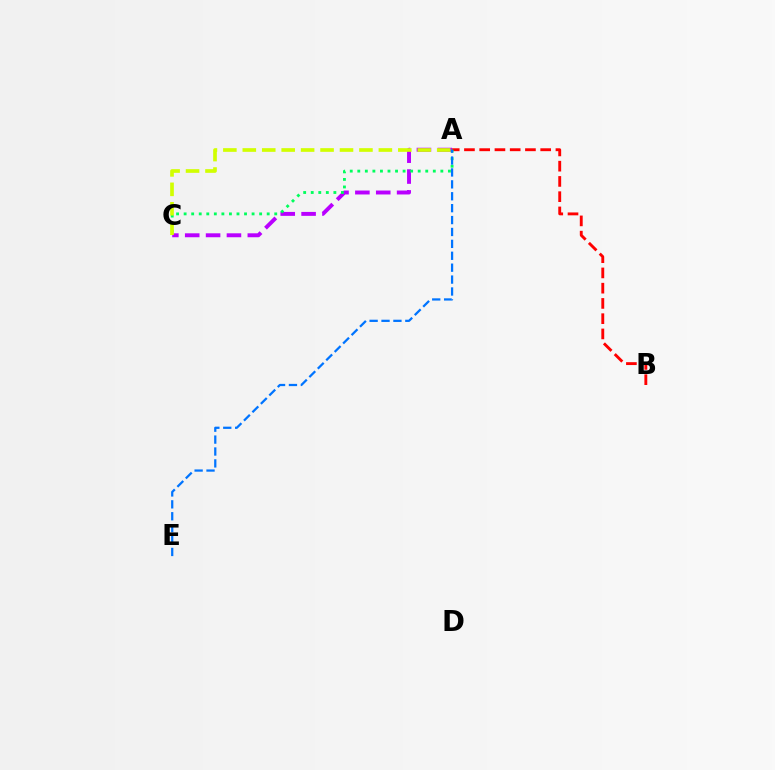{('A', 'C'): [{'color': '#b900ff', 'line_style': 'dashed', 'thickness': 2.83}, {'color': '#00ff5c', 'line_style': 'dotted', 'thickness': 2.05}, {'color': '#d1ff00', 'line_style': 'dashed', 'thickness': 2.64}], ('A', 'B'): [{'color': '#ff0000', 'line_style': 'dashed', 'thickness': 2.07}], ('A', 'E'): [{'color': '#0074ff', 'line_style': 'dashed', 'thickness': 1.62}]}